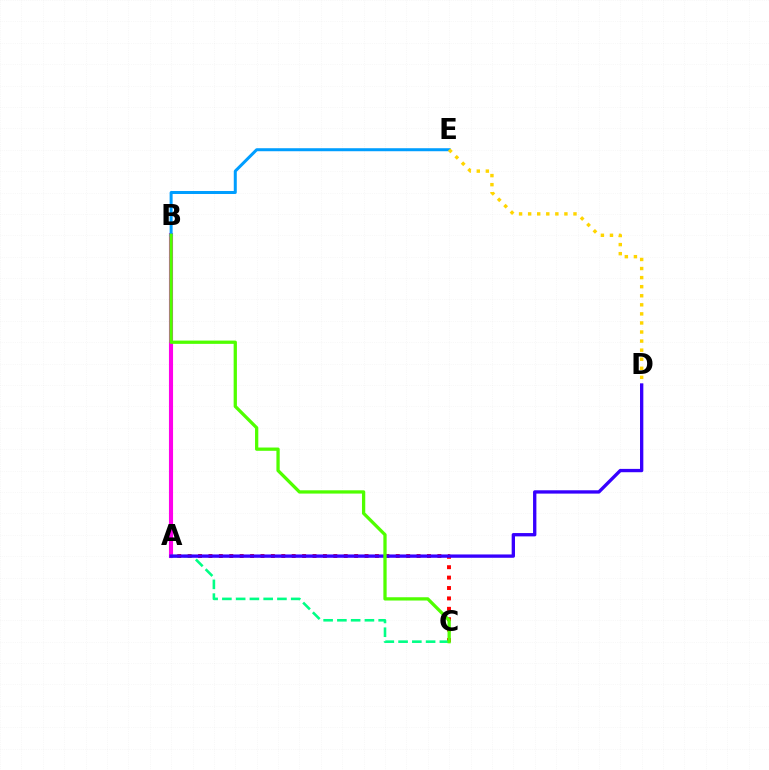{('A', 'B'): [{'color': '#ff00ed', 'line_style': 'solid', 'thickness': 2.95}], ('B', 'E'): [{'color': '#009eff', 'line_style': 'solid', 'thickness': 2.16}], ('A', 'C'): [{'color': '#ff0000', 'line_style': 'dotted', 'thickness': 2.83}, {'color': '#00ff86', 'line_style': 'dashed', 'thickness': 1.87}], ('D', 'E'): [{'color': '#ffd500', 'line_style': 'dotted', 'thickness': 2.46}], ('A', 'D'): [{'color': '#3700ff', 'line_style': 'solid', 'thickness': 2.4}], ('B', 'C'): [{'color': '#4fff00', 'line_style': 'solid', 'thickness': 2.36}]}